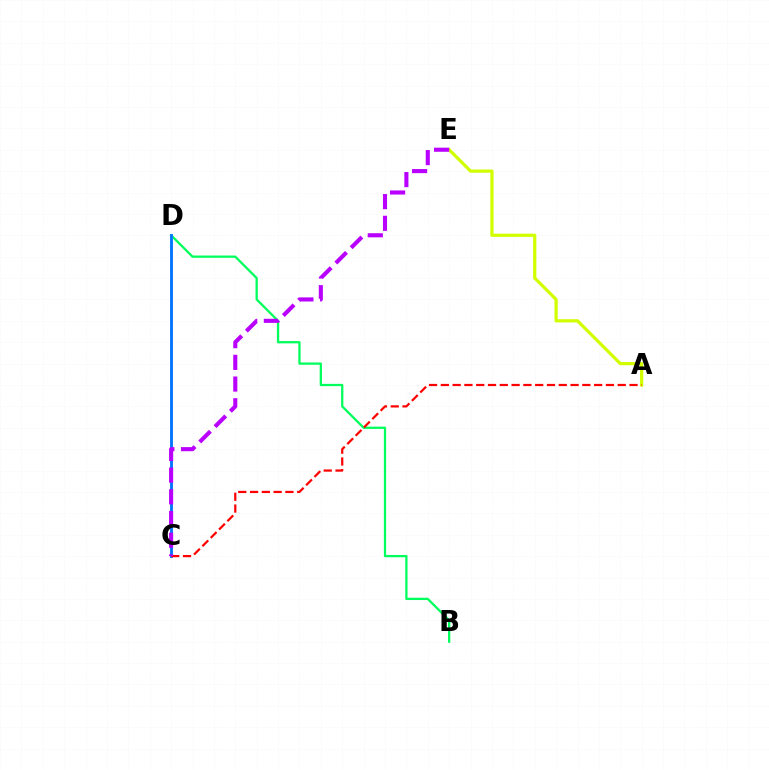{('B', 'D'): [{'color': '#00ff5c', 'line_style': 'solid', 'thickness': 1.64}], ('C', 'D'): [{'color': '#0074ff', 'line_style': 'solid', 'thickness': 2.05}], ('A', 'E'): [{'color': '#d1ff00', 'line_style': 'solid', 'thickness': 2.33}], ('A', 'C'): [{'color': '#ff0000', 'line_style': 'dashed', 'thickness': 1.6}], ('C', 'E'): [{'color': '#b900ff', 'line_style': 'dashed', 'thickness': 2.95}]}